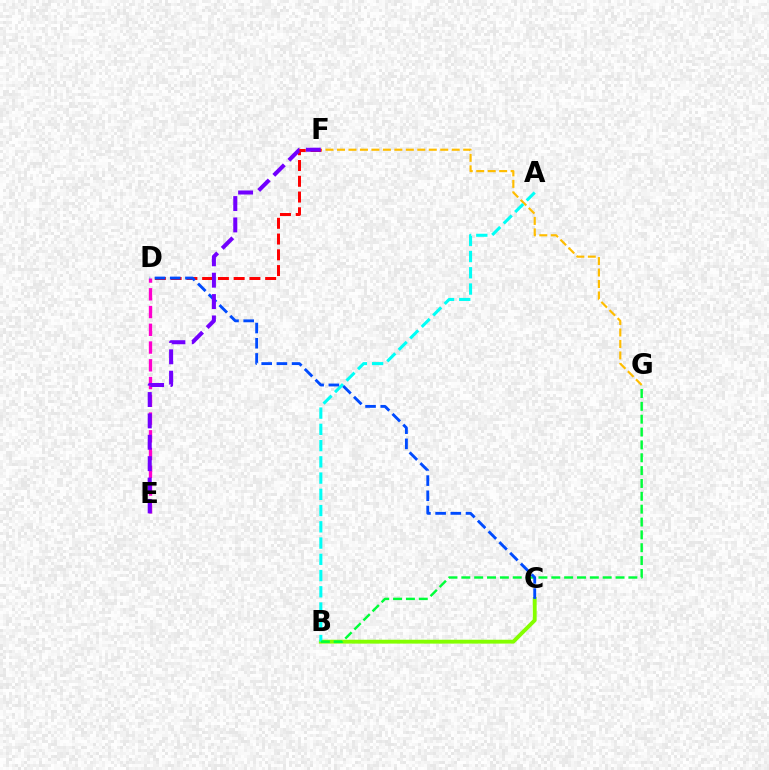{('B', 'C'): [{'color': '#84ff00', 'line_style': 'solid', 'thickness': 2.78}], ('F', 'G'): [{'color': '#ffbd00', 'line_style': 'dashed', 'thickness': 1.56}], ('A', 'B'): [{'color': '#00fff6', 'line_style': 'dashed', 'thickness': 2.21}], ('B', 'G'): [{'color': '#00ff39', 'line_style': 'dashed', 'thickness': 1.75}], ('D', 'F'): [{'color': '#ff0000', 'line_style': 'dashed', 'thickness': 2.14}], ('D', 'E'): [{'color': '#ff00cf', 'line_style': 'dashed', 'thickness': 2.41}], ('C', 'D'): [{'color': '#004bff', 'line_style': 'dashed', 'thickness': 2.06}], ('E', 'F'): [{'color': '#7200ff', 'line_style': 'dashed', 'thickness': 2.9}]}